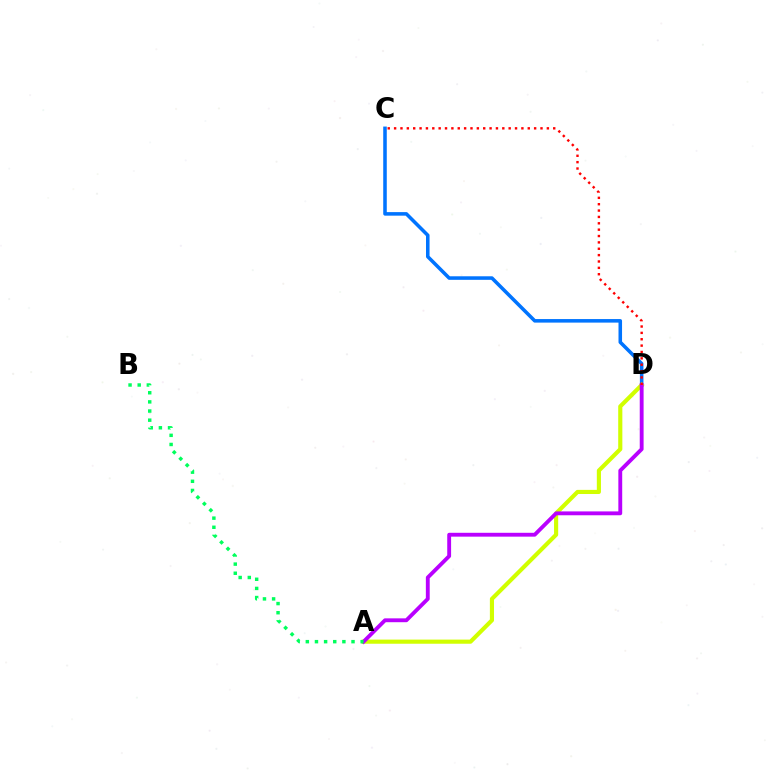{('C', 'D'): [{'color': '#0074ff', 'line_style': 'solid', 'thickness': 2.55}, {'color': '#ff0000', 'line_style': 'dotted', 'thickness': 1.73}], ('A', 'D'): [{'color': '#d1ff00', 'line_style': 'solid', 'thickness': 2.98}, {'color': '#b900ff', 'line_style': 'solid', 'thickness': 2.77}], ('A', 'B'): [{'color': '#00ff5c', 'line_style': 'dotted', 'thickness': 2.48}]}